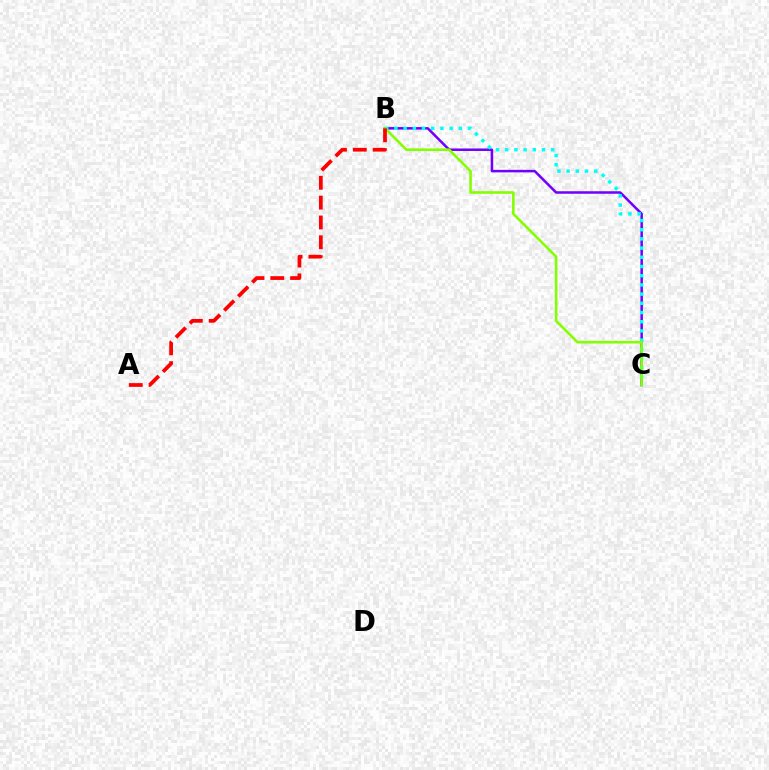{('B', 'C'): [{'color': '#7200ff', 'line_style': 'solid', 'thickness': 1.81}, {'color': '#00fff6', 'line_style': 'dotted', 'thickness': 2.5}, {'color': '#84ff00', 'line_style': 'solid', 'thickness': 1.87}], ('A', 'B'): [{'color': '#ff0000', 'line_style': 'dashed', 'thickness': 2.69}]}